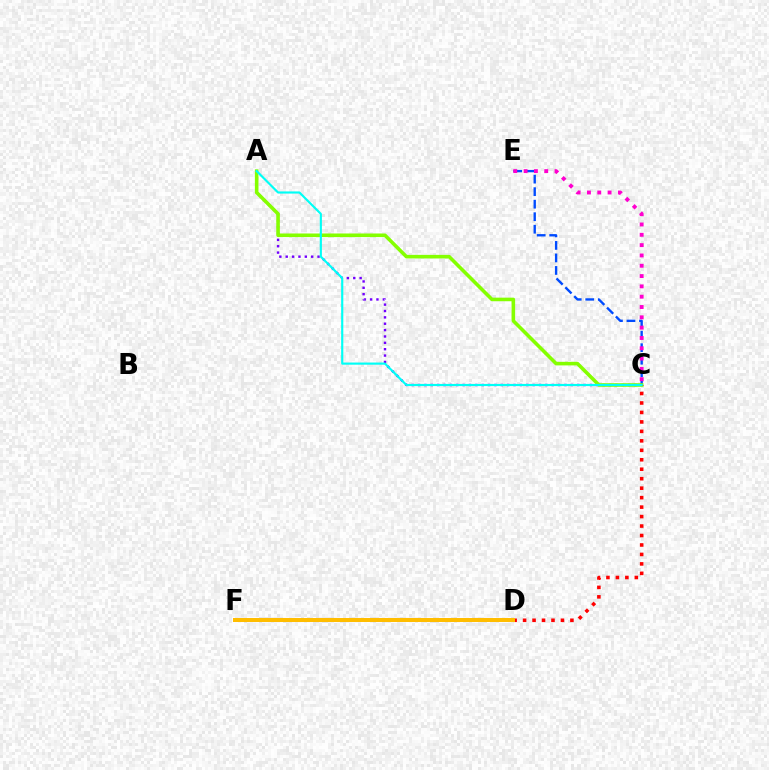{('A', 'C'): [{'color': '#7200ff', 'line_style': 'dotted', 'thickness': 1.73}, {'color': '#84ff00', 'line_style': 'solid', 'thickness': 2.58}, {'color': '#00fff6', 'line_style': 'solid', 'thickness': 1.55}], ('C', 'E'): [{'color': '#004bff', 'line_style': 'dashed', 'thickness': 1.7}, {'color': '#ff00cf', 'line_style': 'dotted', 'thickness': 2.8}], ('D', 'F'): [{'color': '#00ff39', 'line_style': 'dotted', 'thickness': 1.9}, {'color': '#ffbd00', 'line_style': 'solid', 'thickness': 2.89}], ('C', 'D'): [{'color': '#ff0000', 'line_style': 'dotted', 'thickness': 2.57}]}